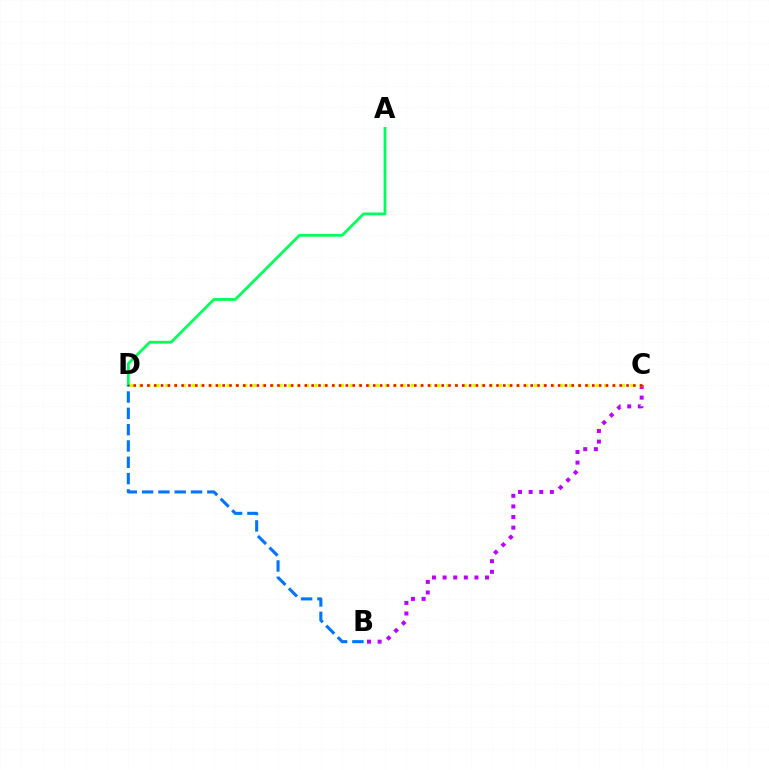{('B', 'C'): [{'color': '#b900ff', 'line_style': 'dotted', 'thickness': 2.88}], ('C', 'D'): [{'color': '#d1ff00', 'line_style': 'dotted', 'thickness': 2.38}, {'color': '#ff0000', 'line_style': 'dotted', 'thickness': 1.86}], ('A', 'D'): [{'color': '#00ff5c', 'line_style': 'solid', 'thickness': 2.01}], ('B', 'D'): [{'color': '#0074ff', 'line_style': 'dashed', 'thickness': 2.22}]}